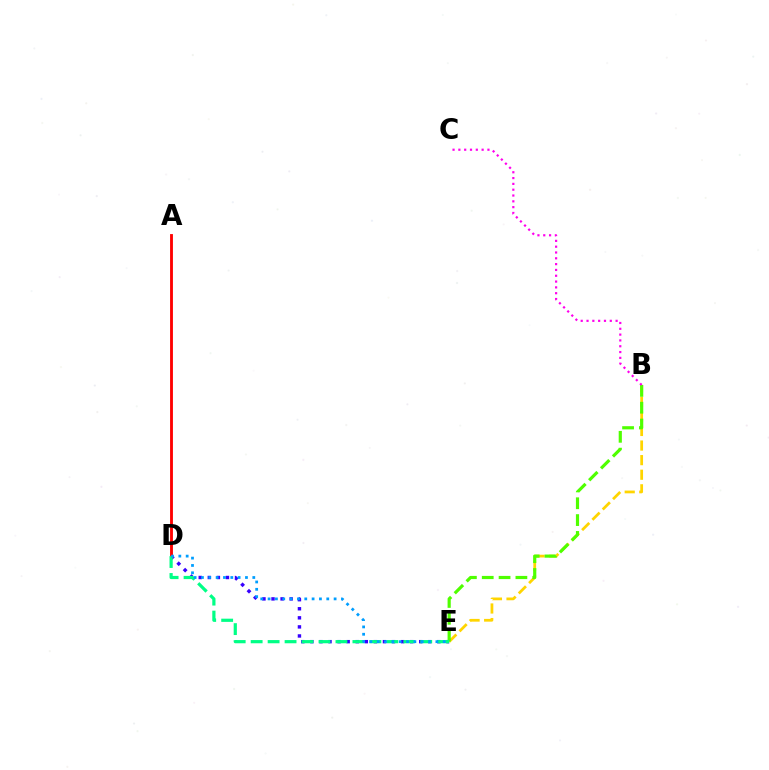{('D', 'E'): [{'color': '#3700ff', 'line_style': 'dotted', 'thickness': 2.46}, {'color': '#00ff86', 'line_style': 'dashed', 'thickness': 2.3}, {'color': '#009eff', 'line_style': 'dotted', 'thickness': 1.99}], ('A', 'D'): [{'color': '#ff0000', 'line_style': 'solid', 'thickness': 2.05}], ('B', 'E'): [{'color': '#ffd500', 'line_style': 'dashed', 'thickness': 1.98}, {'color': '#4fff00', 'line_style': 'dashed', 'thickness': 2.29}], ('B', 'C'): [{'color': '#ff00ed', 'line_style': 'dotted', 'thickness': 1.58}]}